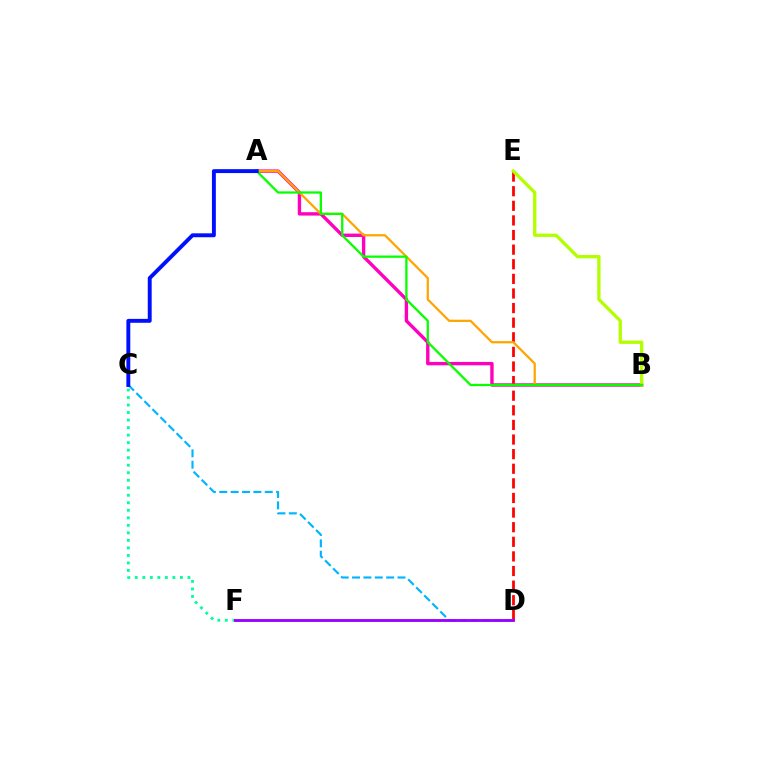{('D', 'E'): [{'color': '#ff0000', 'line_style': 'dashed', 'thickness': 1.98}], ('A', 'B'): [{'color': '#ff00bd', 'line_style': 'solid', 'thickness': 2.44}, {'color': '#ffa500', 'line_style': 'solid', 'thickness': 1.62}, {'color': '#08ff00', 'line_style': 'solid', 'thickness': 1.64}], ('B', 'E'): [{'color': '#b3ff00', 'line_style': 'solid', 'thickness': 2.38}], ('C', 'D'): [{'color': '#00b5ff', 'line_style': 'dashed', 'thickness': 1.54}], ('C', 'F'): [{'color': '#00ff9d', 'line_style': 'dotted', 'thickness': 2.04}], ('A', 'C'): [{'color': '#0010ff', 'line_style': 'solid', 'thickness': 2.81}], ('D', 'F'): [{'color': '#9b00ff', 'line_style': 'solid', 'thickness': 2.05}]}